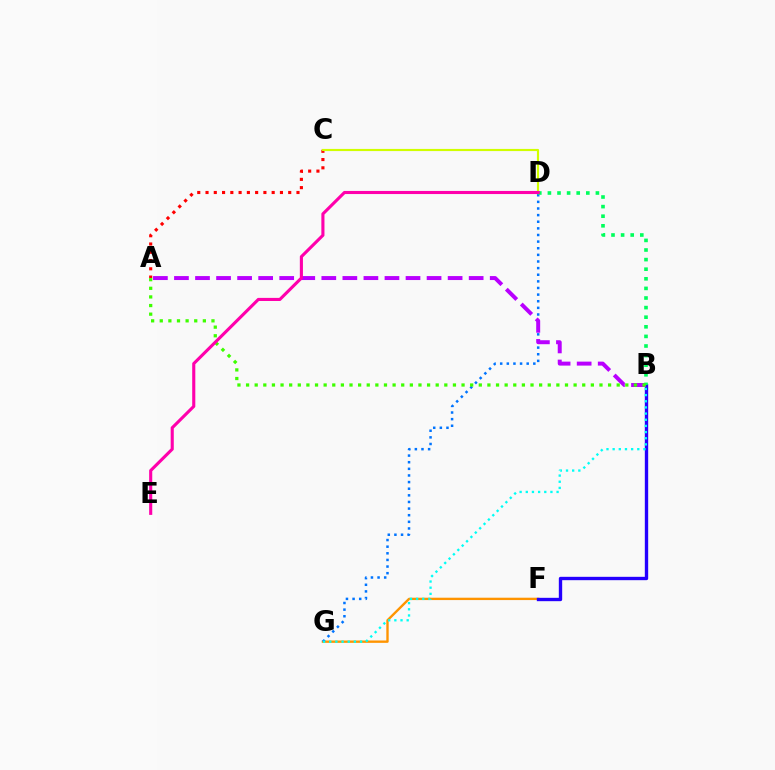{('F', 'G'): [{'color': '#ff9400', 'line_style': 'solid', 'thickness': 1.7}], ('A', 'C'): [{'color': '#ff0000', 'line_style': 'dotted', 'thickness': 2.25}], ('B', 'F'): [{'color': '#2500ff', 'line_style': 'solid', 'thickness': 2.42}], ('D', 'G'): [{'color': '#0074ff', 'line_style': 'dotted', 'thickness': 1.8}], ('B', 'G'): [{'color': '#00fff6', 'line_style': 'dotted', 'thickness': 1.67}], ('C', 'D'): [{'color': '#d1ff00', 'line_style': 'solid', 'thickness': 1.55}], ('A', 'B'): [{'color': '#b900ff', 'line_style': 'dashed', 'thickness': 2.86}, {'color': '#3dff00', 'line_style': 'dotted', 'thickness': 2.34}], ('B', 'D'): [{'color': '#00ff5c', 'line_style': 'dotted', 'thickness': 2.61}], ('D', 'E'): [{'color': '#ff00ac', 'line_style': 'solid', 'thickness': 2.24}]}